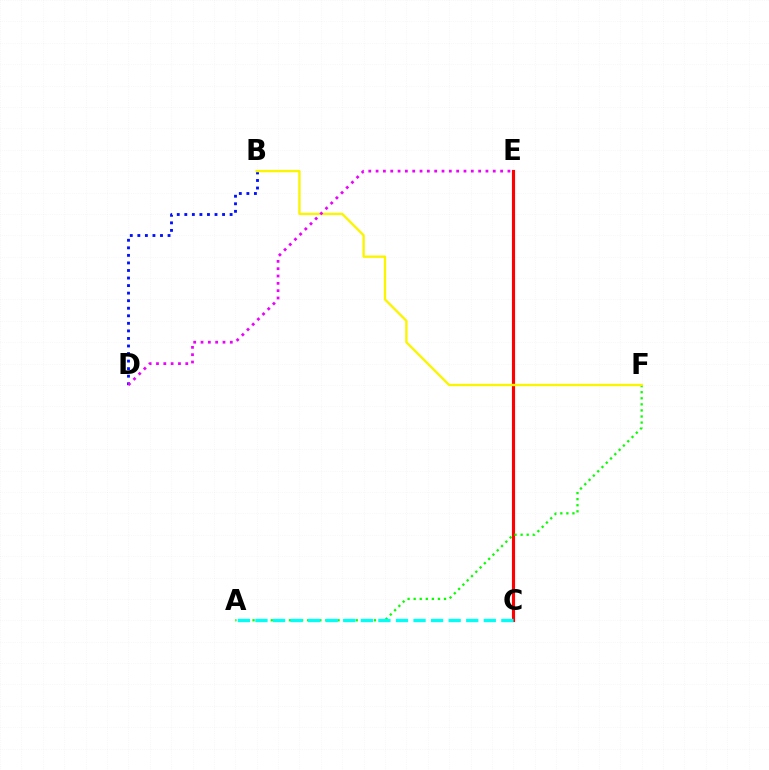{('C', 'E'): [{'color': '#ff0000', 'line_style': 'solid', 'thickness': 2.26}], ('A', 'F'): [{'color': '#08ff00', 'line_style': 'dotted', 'thickness': 1.65}], ('B', 'D'): [{'color': '#0010ff', 'line_style': 'dotted', 'thickness': 2.05}], ('B', 'F'): [{'color': '#fcf500', 'line_style': 'solid', 'thickness': 1.69}], ('D', 'E'): [{'color': '#ee00ff', 'line_style': 'dotted', 'thickness': 1.99}], ('A', 'C'): [{'color': '#00fff6', 'line_style': 'dashed', 'thickness': 2.39}]}